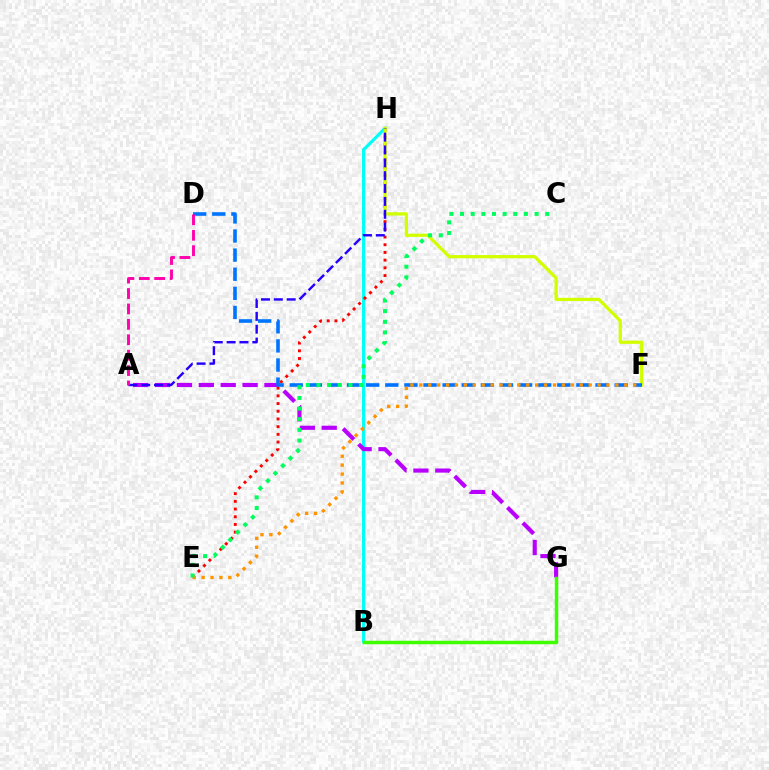{('B', 'H'): [{'color': '#00fff6', 'line_style': 'solid', 'thickness': 2.3}], ('E', 'H'): [{'color': '#ff0000', 'line_style': 'dotted', 'thickness': 2.09}], ('F', 'H'): [{'color': '#d1ff00', 'line_style': 'solid', 'thickness': 2.34}], ('A', 'G'): [{'color': '#b900ff', 'line_style': 'dashed', 'thickness': 2.97}], ('A', 'H'): [{'color': '#2500ff', 'line_style': 'dashed', 'thickness': 1.75}], ('D', 'F'): [{'color': '#0074ff', 'line_style': 'dashed', 'thickness': 2.6}], ('E', 'F'): [{'color': '#ff9400', 'line_style': 'dotted', 'thickness': 2.42}], ('C', 'E'): [{'color': '#00ff5c', 'line_style': 'dotted', 'thickness': 2.89}], ('A', 'D'): [{'color': '#ff00ac', 'line_style': 'dashed', 'thickness': 2.09}], ('B', 'G'): [{'color': '#3dff00', 'line_style': 'solid', 'thickness': 2.5}]}